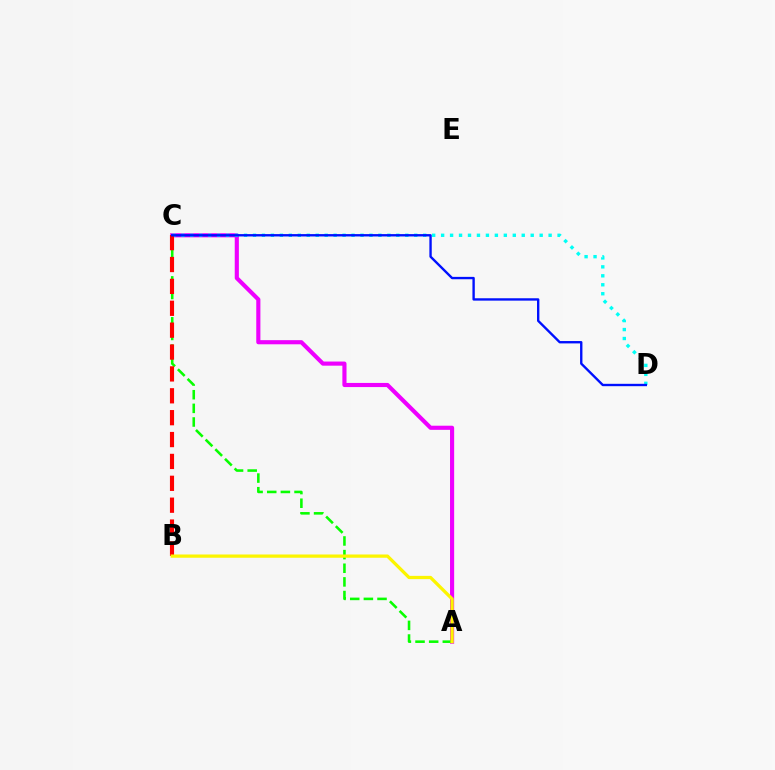{('A', 'C'): [{'color': '#ee00ff', 'line_style': 'solid', 'thickness': 2.98}, {'color': '#08ff00', 'line_style': 'dashed', 'thickness': 1.85}], ('C', 'D'): [{'color': '#00fff6', 'line_style': 'dotted', 'thickness': 2.43}, {'color': '#0010ff', 'line_style': 'solid', 'thickness': 1.71}], ('B', 'C'): [{'color': '#ff0000', 'line_style': 'dashed', 'thickness': 2.97}], ('A', 'B'): [{'color': '#fcf500', 'line_style': 'solid', 'thickness': 2.35}]}